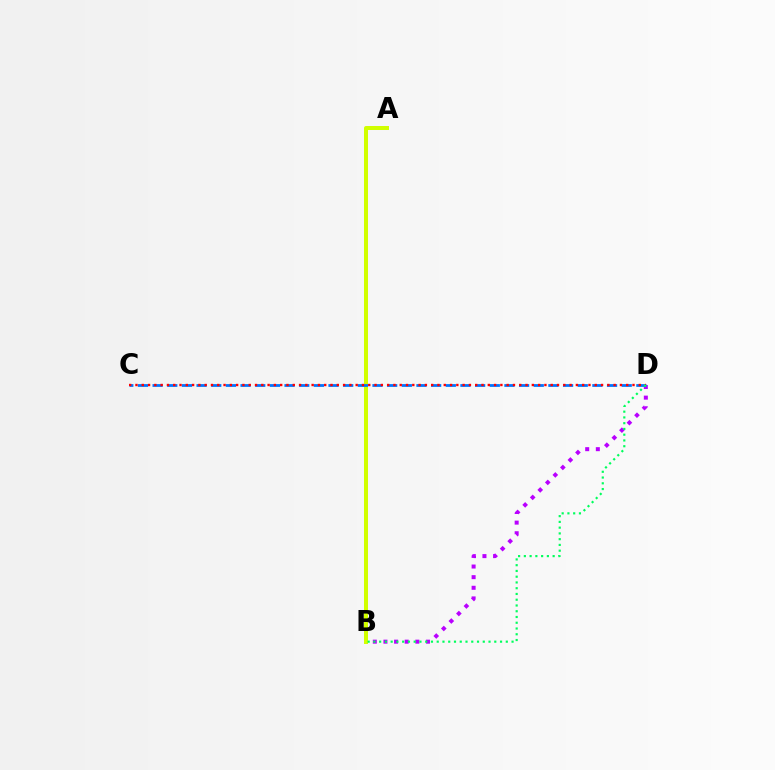{('B', 'D'): [{'color': '#b900ff', 'line_style': 'dotted', 'thickness': 2.89}, {'color': '#00ff5c', 'line_style': 'dotted', 'thickness': 1.56}], ('A', 'B'): [{'color': '#d1ff00', 'line_style': 'solid', 'thickness': 2.87}], ('C', 'D'): [{'color': '#0074ff', 'line_style': 'dashed', 'thickness': 1.99}, {'color': '#ff0000', 'line_style': 'dotted', 'thickness': 1.71}]}